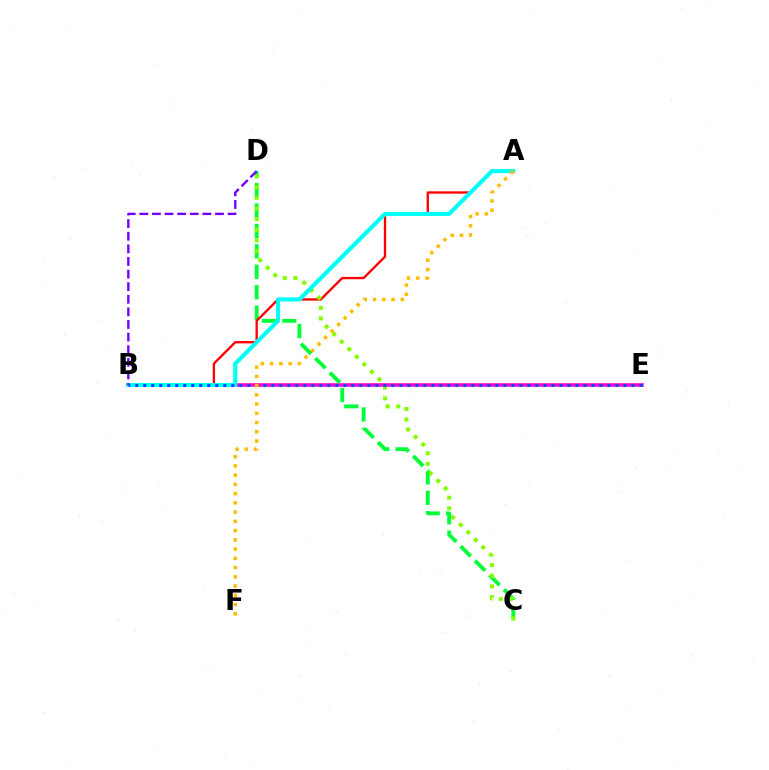{('B', 'E'): [{'color': '#ff00cf', 'line_style': 'solid', 'thickness': 2.59}, {'color': '#004bff', 'line_style': 'dotted', 'thickness': 2.17}], ('C', 'D'): [{'color': '#00ff39', 'line_style': 'dashed', 'thickness': 2.77}, {'color': '#84ff00', 'line_style': 'dotted', 'thickness': 2.89}], ('A', 'B'): [{'color': '#ff0000', 'line_style': 'solid', 'thickness': 1.68}, {'color': '#00fff6', 'line_style': 'solid', 'thickness': 2.96}], ('B', 'D'): [{'color': '#7200ff', 'line_style': 'dashed', 'thickness': 1.71}], ('A', 'F'): [{'color': '#ffbd00', 'line_style': 'dotted', 'thickness': 2.51}]}